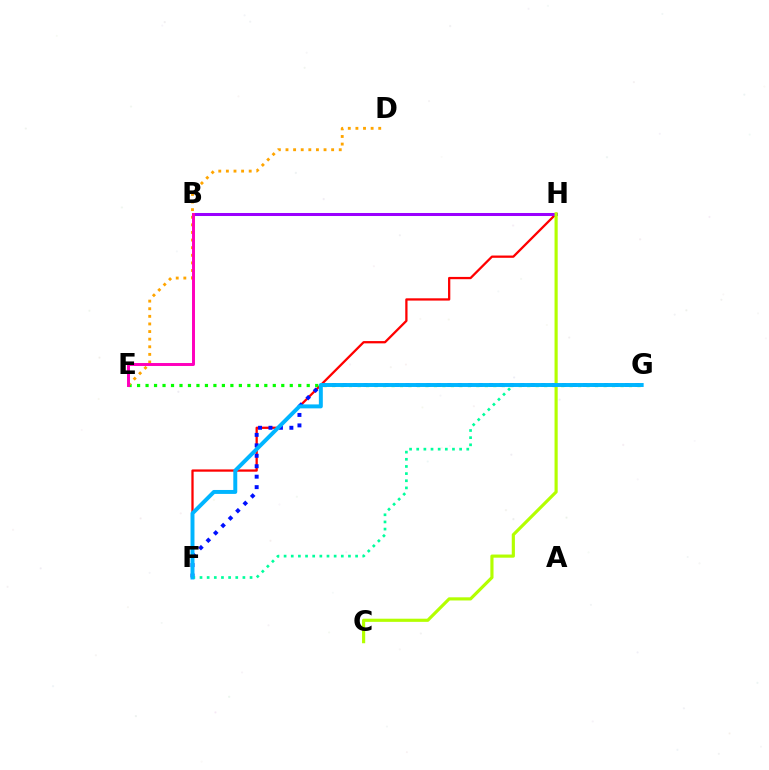{('F', 'H'): [{'color': '#ff0000', 'line_style': 'solid', 'thickness': 1.64}], ('E', 'G'): [{'color': '#08ff00', 'line_style': 'dotted', 'thickness': 2.3}], ('B', 'H'): [{'color': '#9b00ff', 'line_style': 'solid', 'thickness': 2.18}], ('C', 'H'): [{'color': '#b3ff00', 'line_style': 'solid', 'thickness': 2.27}], ('F', 'G'): [{'color': '#0010ff', 'line_style': 'dotted', 'thickness': 2.84}, {'color': '#00ff9d', 'line_style': 'dotted', 'thickness': 1.94}, {'color': '#00b5ff', 'line_style': 'solid', 'thickness': 2.84}], ('D', 'E'): [{'color': '#ffa500', 'line_style': 'dotted', 'thickness': 2.07}], ('B', 'E'): [{'color': '#ff00bd', 'line_style': 'solid', 'thickness': 2.13}]}